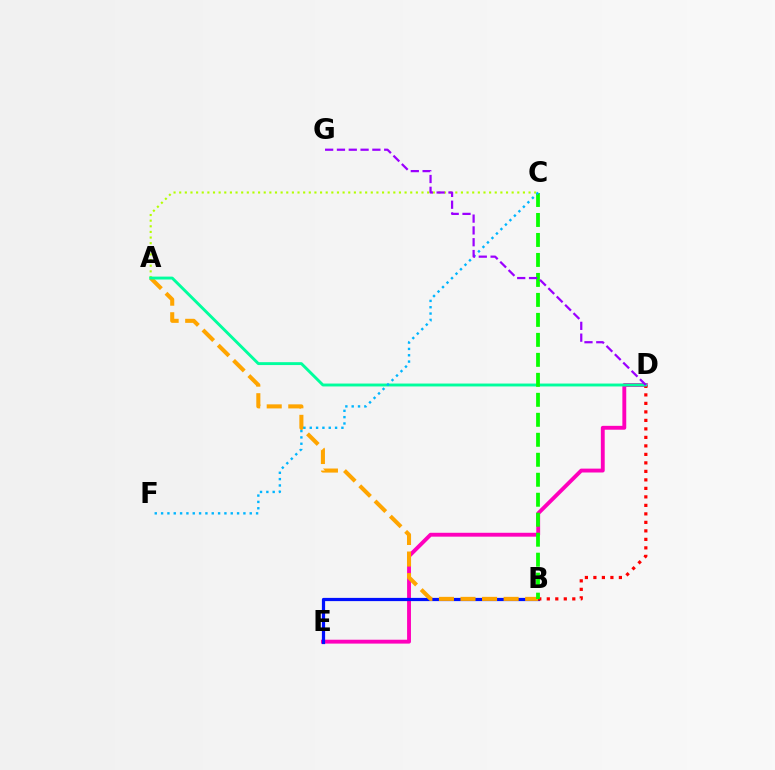{('D', 'E'): [{'color': '#ff00bd', 'line_style': 'solid', 'thickness': 2.79}], ('B', 'E'): [{'color': '#0010ff', 'line_style': 'solid', 'thickness': 2.32}], ('A', 'B'): [{'color': '#ffa500', 'line_style': 'dashed', 'thickness': 2.93}], ('B', 'D'): [{'color': '#ff0000', 'line_style': 'dotted', 'thickness': 2.31}], ('A', 'C'): [{'color': '#b3ff00', 'line_style': 'dotted', 'thickness': 1.53}], ('A', 'D'): [{'color': '#00ff9d', 'line_style': 'solid', 'thickness': 2.09}], ('B', 'C'): [{'color': '#08ff00', 'line_style': 'dashed', 'thickness': 2.71}], ('C', 'F'): [{'color': '#00b5ff', 'line_style': 'dotted', 'thickness': 1.72}], ('D', 'G'): [{'color': '#9b00ff', 'line_style': 'dashed', 'thickness': 1.6}]}